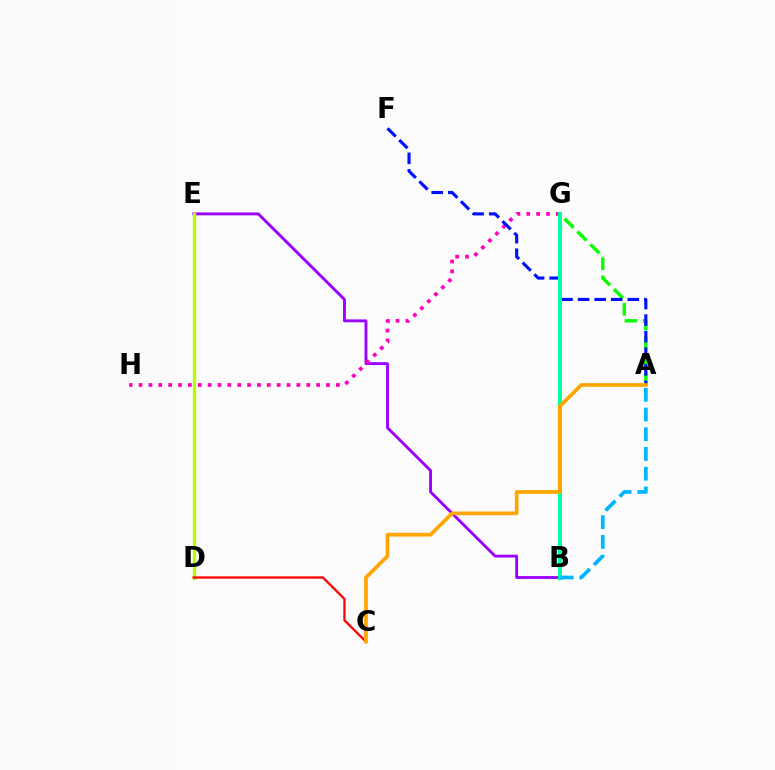{('B', 'E'): [{'color': '#9b00ff', 'line_style': 'solid', 'thickness': 2.07}], ('D', 'E'): [{'color': '#b3ff00', 'line_style': 'solid', 'thickness': 2.36}], ('C', 'D'): [{'color': '#ff0000', 'line_style': 'solid', 'thickness': 1.64}], ('A', 'G'): [{'color': '#08ff00', 'line_style': 'dashed', 'thickness': 2.47}], ('G', 'H'): [{'color': '#ff00bd', 'line_style': 'dotted', 'thickness': 2.68}], ('A', 'F'): [{'color': '#0010ff', 'line_style': 'dashed', 'thickness': 2.25}], ('B', 'G'): [{'color': '#00ff9d', 'line_style': 'solid', 'thickness': 2.9}], ('A', 'C'): [{'color': '#ffa500', 'line_style': 'solid', 'thickness': 2.67}], ('A', 'B'): [{'color': '#00b5ff', 'line_style': 'dashed', 'thickness': 2.68}]}